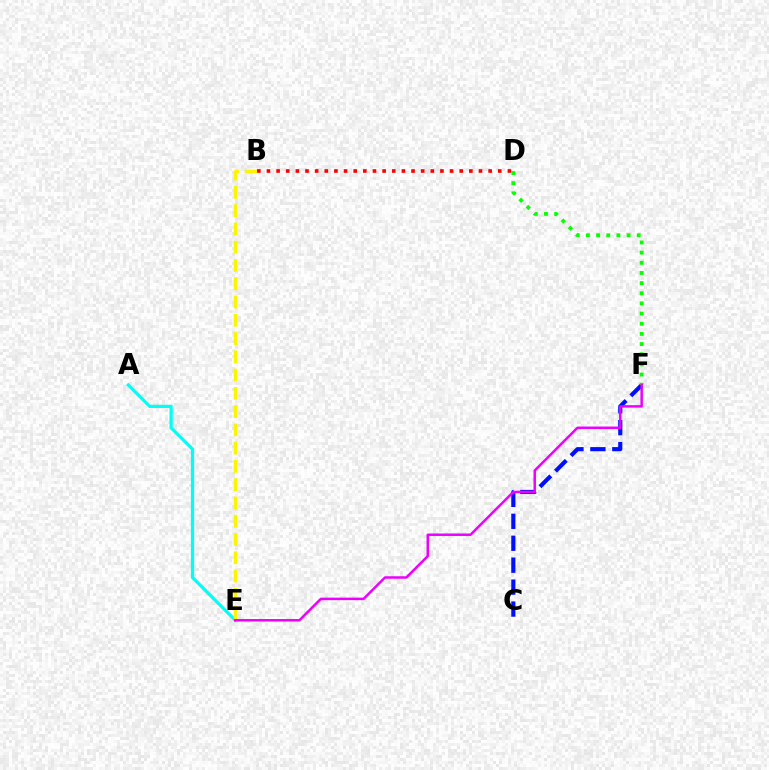{('C', 'F'): [{'color': '#0010ff', 'line_style': 'dashed', 'thickness': 2.98}], ('A', 'E'): [{'color': '#00fff6', 'line_style': 'solid', 'thickness': 2.33}], ('D', 'F'): [{'color': '#08ff00', 'line_style': 'dotted', 'thickness': 2.76}], ('E', 'F'): [{'color': '#ee00ff', 'line_style': 'solid', 'thickness': 1.8}], ('B', 'E'): [{'color': '#fcf500', 'line_style': 'dashed', 'thickness': 2.48}], ('B', 'D'): [{'color': '#ff0000', 'line_style': 'dotted', 'thickness': 2.62}]}